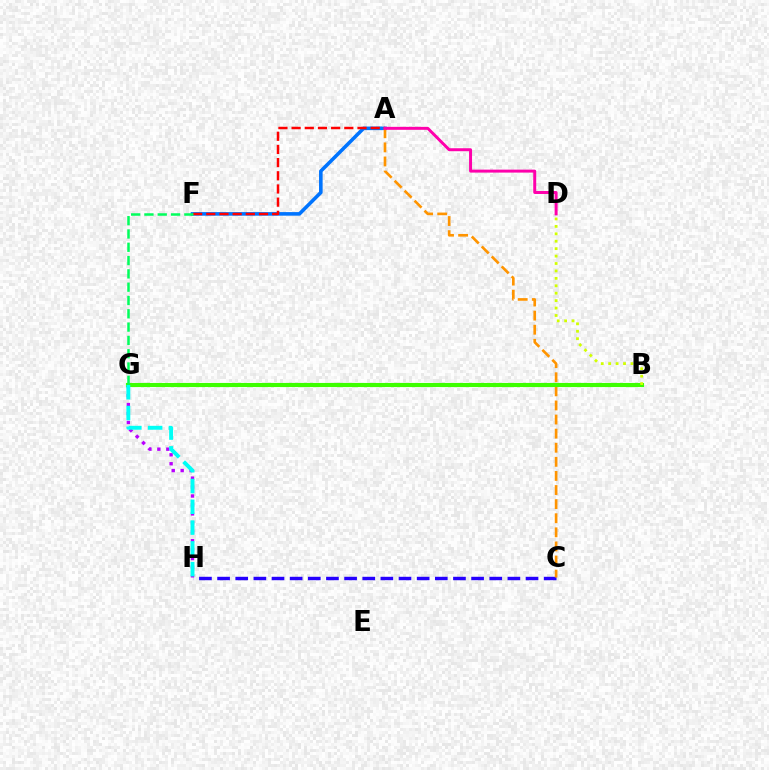{('C', 'H'): [{'color': '#2500ff', 'line_style': 'dashed', 'thickness': 2.46}], ('G', 'H'): [{'color': '#b900ff', 'line_style': 'dotted', 'thickness': 2.43}, {'color': '#00fff6', 'line_style': 'dashed', 'thickness': 2.82}], ('A', 'F'): [{'color': '#0074ff', 'line_style': 'solid', 'thickness': 2.58}, {'color': '#ff0000', 'line_style': 'dashed', 'thickness': 1.79}], ('A', 'C'): [{'color': '#ff9400', 'line_style': 'dashed', 'thickness': 1.92}], ('B', 'G'): [{'color': '#3dff00', 'line_style': 'solid', 'thickness': 2.96}], ('F', 'G'): [{'color': '#00ff5c', 'line_style': 'dashed', 'thickness': 1.81}], ('B', 'D'): [{'color': '#d1ff00', 'line_style': 'dotted', 'thickness': 2.02}], ('A', 'D'): [{'color': '#ff00ac', 'line_style': 'solid', 'thickness': 2.14}]}